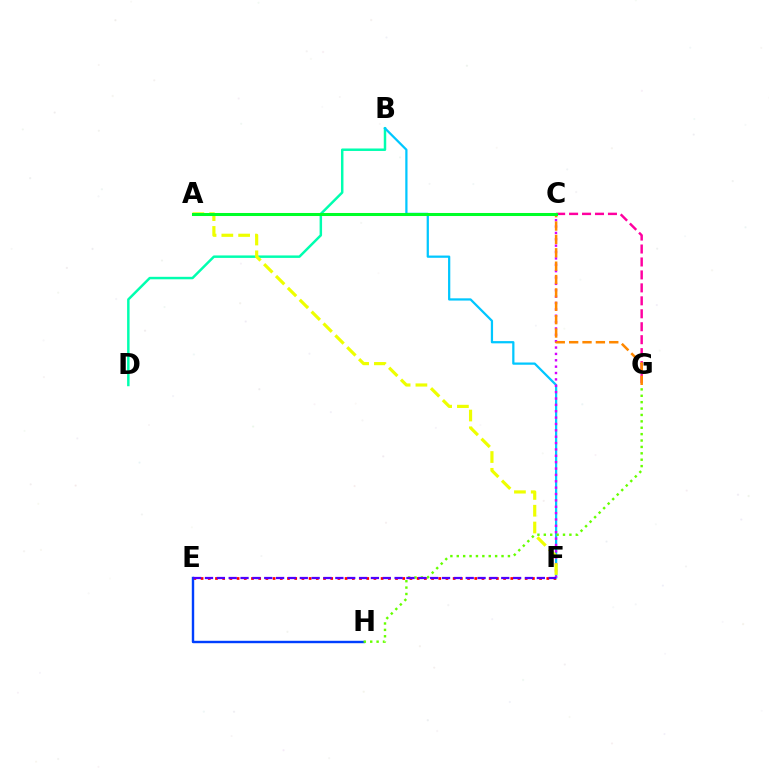{('B', 'D'): [{'color': '#00ffaf', 'line_style': 'solid', 'thickness': 1.78}], ('E', 'F'): [{'color': '#ff0000', 'line_style': 'dotted', 'thickness': 1.96}, {'color': '#4f00ff', 'line_style': 'dashed', 'thickness': 1.61}], ('E', 'H'): [{'color': '#003fff', 'line_style': 'solid', 'thickness': 1.74}], ('C', 'G'): [{'color': '#ff00a0', 'line_style': 'dashed', 'thickness': 1.76}, {'color': '#ff8800', 'line_style': 'dashed', 'thickness': 1.82}], ('B', 'F'): [{'color': '#00c7ff', 'line_style': 'solid', 'thickness': 1.62}], ('C', 'F'): [{'color': '#d600ff', 'line_style': 'dotted', 'thickness': 1.73}], ('G', 'H'): [{'color': '#66ff00', 'line_style': 'dotted', 'thickness': 1.74}], ('A', 'F'): [{'color': '#eeff00', 'line_style': 'dashed', 'thickness': 2.28}], ('A', 'C'): [{'color': '#00ff27', 'line_style': 'solid', 'thickness': 2.19}]}